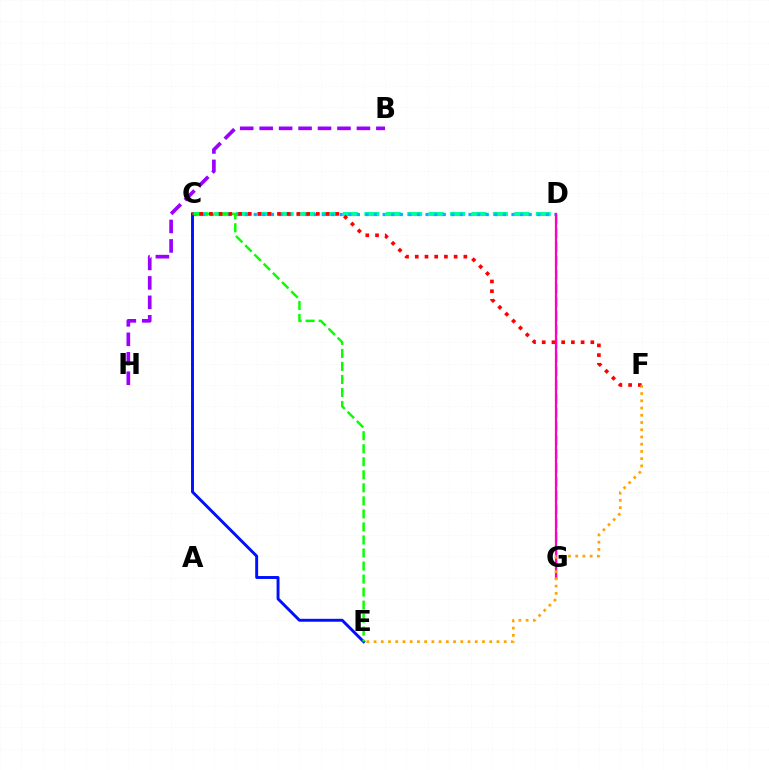{('C', 'D'): [{'color': '#00ff9d', 'line_style': 'dashed', 'thickness': 2.91}, {'color': '#00b5ff', 'line_style': 'dotted', 'thickness': 2.33}], ('C', 'E'): [{'color': '#0010ff', 'line_style': 'solid', 'thickness': 2.1}, {'color': '#08ff00', 'line_style': 'dashed', 'thickness': 1.77}], ('B', 'H'): [{'color': '#9b00ff', 'line_style': 'dashed', 'thickness': 2.64}], ('D', 'G'): [{'color': '#b3ff00', 'line_style': 'dashed', 'thickness': 1.88}, {'color': '#ff00bd', 'line_style': 'solid', 'thickness': 1.62}], ('C', 'F'): [{'color': '#ff0000', 'line_style': 'dotted', 'thickness': 2.64}], ('E', 'F'): [{'color': '#ffa500', 'line_style': 'dotted', 'thickness': 1.96}]}